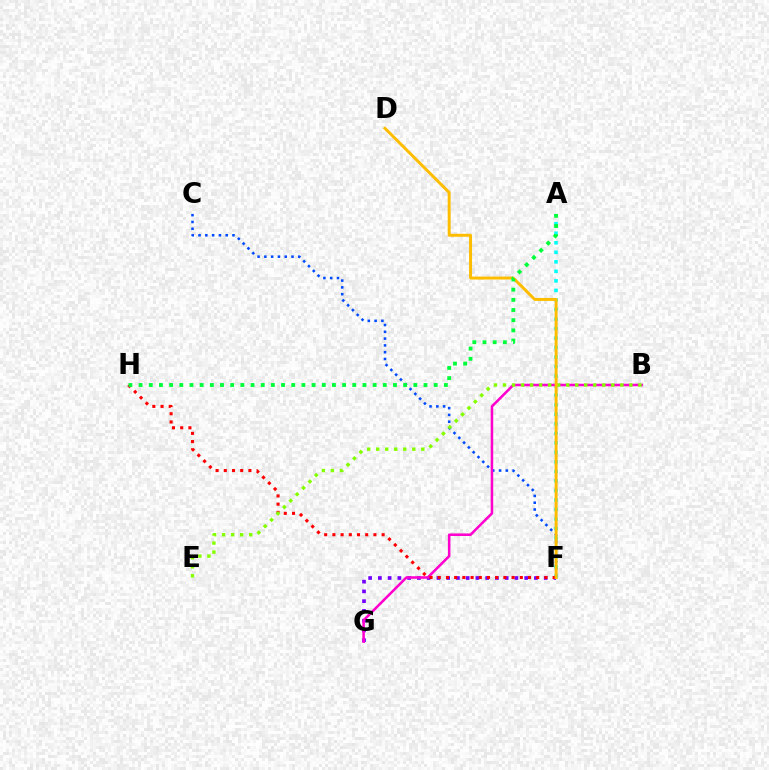{('C', 'F'): [{'color': '#004bff', 'line_style': 'dotted', 'thickness': 1.84}], ('A', 'F'): [{'color': '#00fff6', 'line_style': 'dotted', 'thickness': 2.59}], ('F', 'G'): [{'color': '#7200ff', 'line_style': 'dotted', 'thickness': 2.65}], ('B', 'G'): [{'color': '#ff00cf', 'line_style': 'solid', 'thickness': 1.84}], ('F', 'H'): [{'color': '#ff0000', 'line_style': 'dotted', 'thickness': 2.23}], ('B', 'E'): [{'color': '#84ff00', 'line_style': 'dotted', 'thickness': 2.45}], ('D', 'F'): [{'color': '#ffbd00', 'line_style': 'solid', 'thickness': 2.13}], ('A', 'H'): [{'color': '#00ff39', 'line_style': 'dotted', 'thickness': 2.76}]}